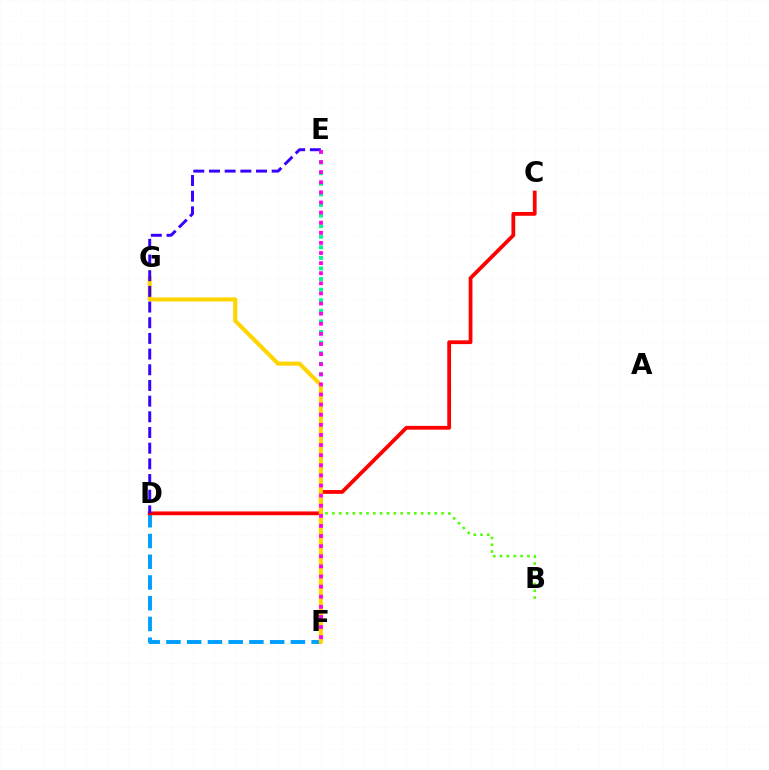{('B', 'D'): [{'color': '#4fff00', 'line_style': 'dotted', 'thickness': 1.85}], ('D', 'F'): [{'color': '#009eff', 'line_style': 'dashed', 'thickness': 2.82}], ('E', 'F'): [{'color': '#00ff86', 'line_style': 'dotted', 'thickness': 2.88}, {'color': '#ff00ed', 'line_style': 'dotted', 'thickness': 2.75}], ('C', 'D'): [{'color': '#ff0000', 'line_style': 'solid', 'thickness': 2.72}], ('F', 'G'): [{'color': '#ffd500', 'line_style': 'solid', 'thickness': 2.93}], ('D', 'E'): [{'color': '#3700ff', 'line_style': 'dashed', 'thickness': 2.13}]}